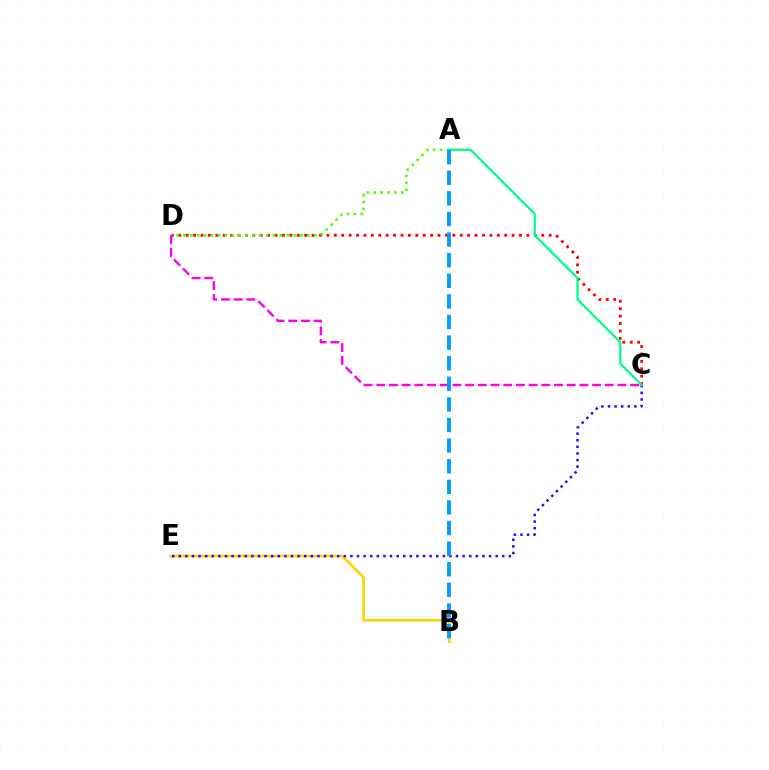{('B', 'E'): [{'color': '#ffd500', 'line_style': 'solid', 'thickness': 1.95}], ('C', 'D'): [{'color': '#ff0000', 'line_style': 'dotted', 'thickness': 2.01}, {'color': '#ff00ed', 'line_style': 'dashed', 'thickness': 1.72}], ('C', 'E'): [{'color': '#3700ff', 'line_style': 'dotted', 'thickness': 1.79}], ('A', 'D'): [{'color': '#4fff00', 'line_style': 'dotted', 'thickness': 1.87}], ('A', 'C'): [{'color': '#00ff86', 'line_style': 'solid', 'thickness': 1.63}], ('A', 'B'): [{'color': '#009eff', 'line_style': 'dashed', 'thickness': 2.8}]}